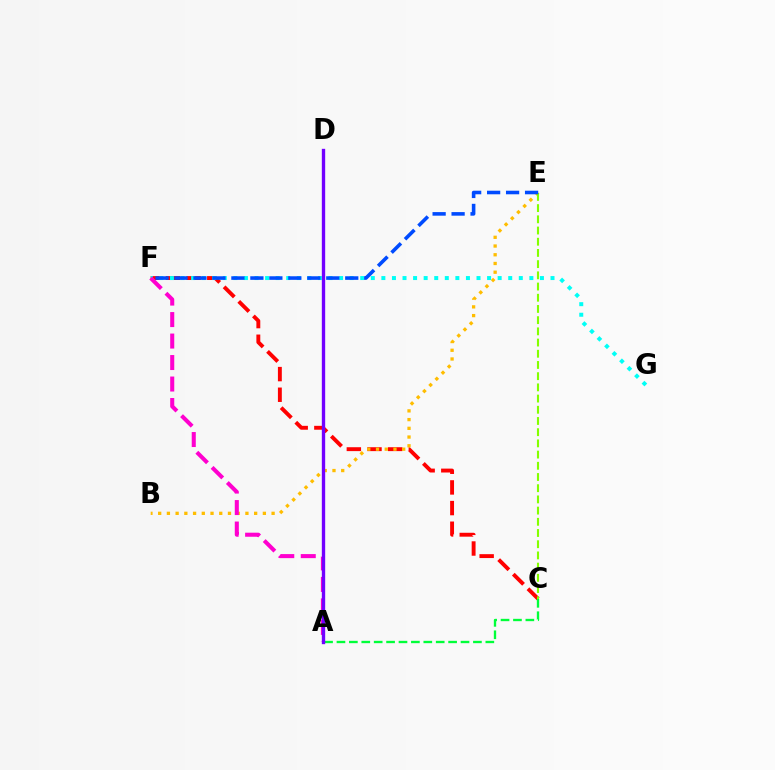{('C', 'F'): [{'color': '#ff0000', 'line_style': 'dashed', 'thickness': 2.81}], ('A', 'C'): [{'color': '#00ff39', 'line_style': 'dashed', 'thickness': 1.69}], ('B', 'E'): [{'color': '#ffbd00', 'line_style': 'dotted', 'thickness': 2.37}], ('F', 'G'): [{'color': '#00fff6', 'line_style': 'dotted', 'thickness': 2.87}], ('C', 'E'): [{'color': '#84ff00', 'line_style': 'dashed', 'thickness': 1.52}], ('E', 'F'): [{'color': '#004bff', 'line_style': 'dashed', 'thickness': 2.58}], ('A', 'F'): [{'color': '#ff00cf', 'line_style': 'dashed', 'thickness': 2.92}], ('A', 'D'): [{'color': '#7200ff', 'line_style': 'solid', 'thickness': 2.41}]}